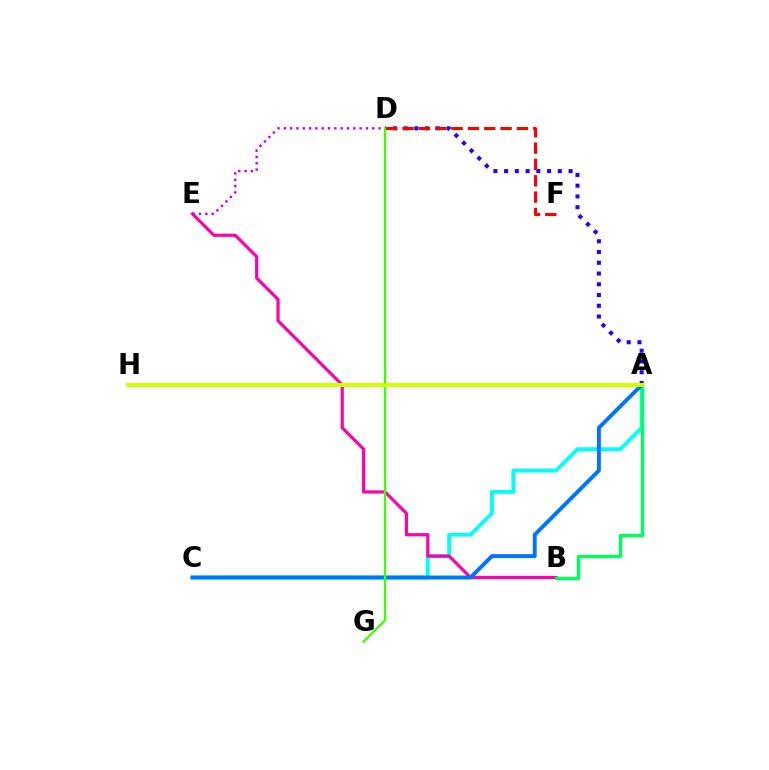{('A', 'D'): [{'color': '#2500ff', 'line_style': 'dotted', 'thickness': 2.92}], ('A', 'C'): [{'color': '#00fff6', 'line_style': 'solid', 'thickness': 2.76}, {'color': '#0074ff', 'line_style': 'solid', 'thickness': 2.83}], ('B', 'E'): [{'color': '#ff00ac', 'line_style': 'solid', 'thickness': 2.29}], ('A', 'H'): [{'color': '#ff9400', 'line_style': 'dotted', 'thickness': 1.86}, {'color': '#d1ff00', 'line_style': 'solid', 'thickness': 2.85}], ('A', 'B'): [{'color': '#00ff5c', 'line_style': 'solid', 'thickness': 2.44}], ('D', 'F'): [{'color': '#ff0000', 'line_style': 'dashed', 'thickness': 2.22}], ('D', 'E'): [{'color': '#b900ff', 'line_style': 'dotted', 'thickness': 1.72}], ('D', 'G'): [{'color': '#3dff00', 'line_style': 'solid', 'thickness': 1.63}]}